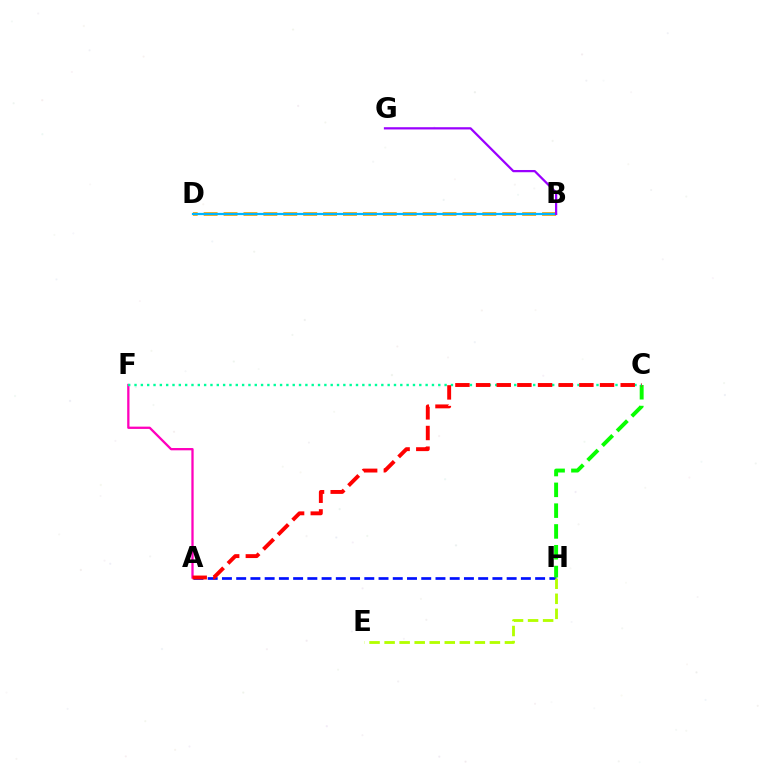{('B', 'D'): [{'color': '#ffa500', 'line_style': 'dashed', 'thickness': 2.7}, {'color': '#00b5ff', 'line_style': 'solid', 'thickness': 1.6}], ('A', 'F'): [{'color': '#ff00bd', 'line_style': 'solid', 'thickness': 1.65}], ('A', 'H'): [{'color': '#0010ff', 'line_style': 'dashed', 'thickness': 1.93}], ('E', 'H'): [{'color': '#b3ff00', 'line_style': 'dashed', 'thickness': 2.04}], ('C', 'H'): [{'color': '#08ff00', 'line_style': 'dashed', 'thickness': 2.82}], ('C', 'F'): [{'color': '#00ff9d', 'line_style': 'dotted', 'thickness': 1.72}], ('B', 'G'): [{'color': '#9b00ff', 'line_style': 'solid', 'thickness': 1.61}], ('A', 'C'): [{'color': '#ff0000', 'line_style': 'dashed', 'thickness': 2.81}]}